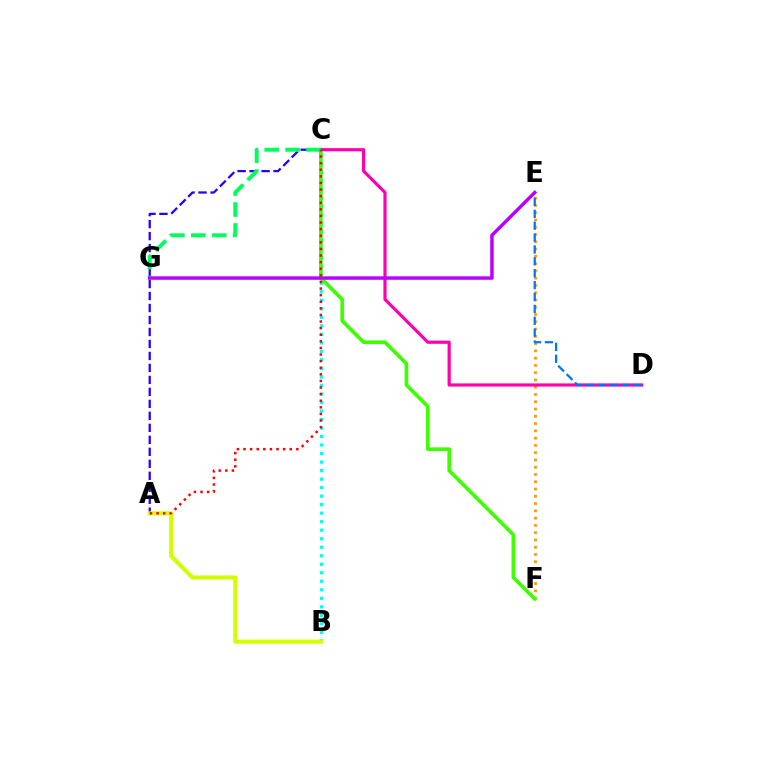{('B', 'C'): [{'color': '#00fff6', 'line_style': 'dotted', 'thickness': 2.31}], ('A', 'C'): [{'color': '#2500ff', 'line_style': 'dashed', 'thickness': 1.63}, {'color': '#ff0000', 'line_style': 'dotted', 'thickness': 1.79}], ('E', 'F'): [{'color': '#ff9400', 'line_style': 'dotted', 'thickness': 1.98}], ('A', 'B'): [{'color': '#d1ff00', 'line_style': 'solid', 'thickness': 2.96}], ('C', 'F'): [{'color': '#3dff00', 'line_style': 'solid', 'thickness': 2.62}], ('C', 'D'): [{'color': '#ff00ac', 'line_style': 'solid', 'thickness': 2.28}], ('C', 'G'): [{'color': '#00ff5c', 'line_style': 'dashed', 'thickness': 2.84}], ('D', 'E'): [{'color': '#0074ff', 'line_style': 'dashed', 'thickness': 1.61}], ('E', 'G'): [{'color': '#b900ff', 'line_style': 'solid', 'thickness': 2.48}]}